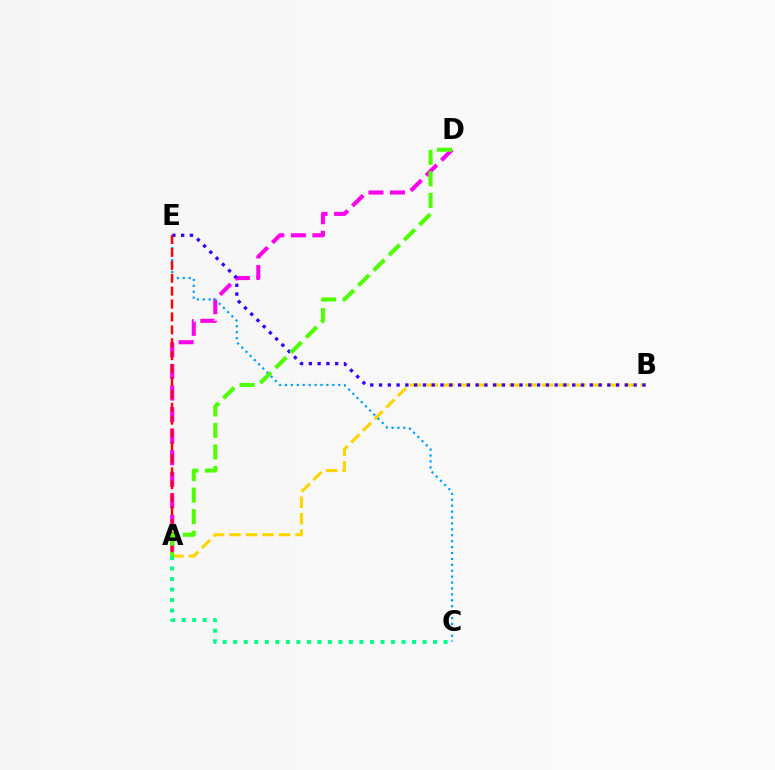{('A', 'B'): [{'color': '#ffd500', 'line_style': 'dashed', 'thickness': 2.24}], ('A', 'C'): [{'color': '#00ff86', 'line_style': 'dotted', 'thickness': 2.86}], ('A', 'D'): [{'color': '#ff00ed', 'line_style': 'dashed', 'thickness': 2.93}, {'color': '#4fff00', 'line_style': 'dashed', 'thickness': 2.93}], ('C', 'E'): [{'color': '#009eff', 'line_style': 'dotted', 'thickness': 1.61}], ('B', 'E'): [{'color': '#3700ff', 'line_style': 'dotted', 'thickness': 2.39}], ('A', 'E'): [{'color': '#ff0000', 'line_style': 'dashed', 'thickness': 1.75}]}